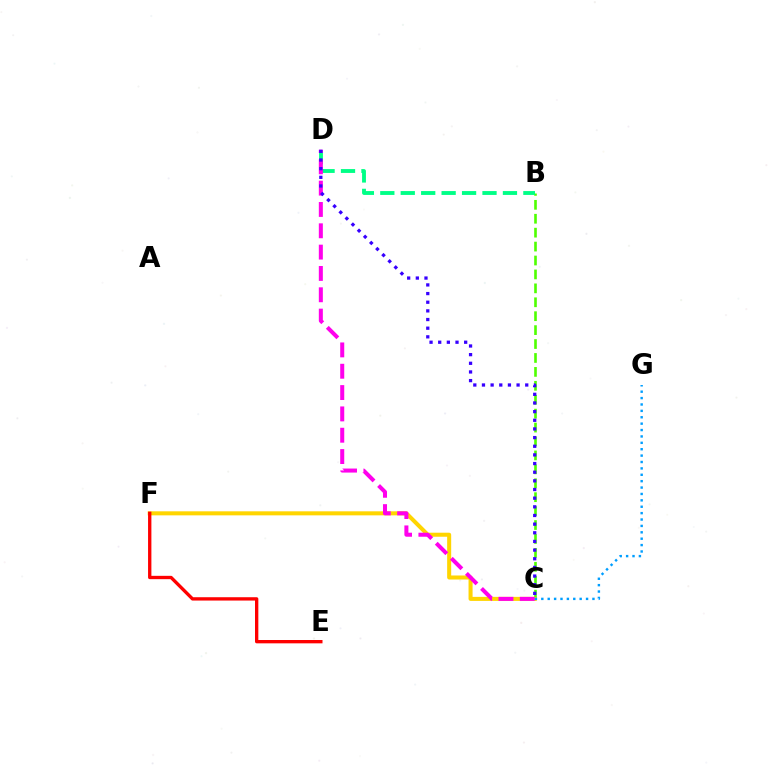{('B', 'C'): [{'color': '#4fff00', 'line_style': 'dashed', 'thickness': 1.89}], ('C', 'F'): [{'color': '#ffd500', 'line_style': 'solid', 'thickness': 2.91}], ('B', 'D'): [{'color': '#00ff86', 'line_style': 'dashed', 'thickness': 2.78}], ('C', 'D'): [{'color': '#ff00ed', 'line_style': 'dashed', 'thickness': 2.9}, {'color': '#3700ff', 'line_style': 'dotted', 'thickness': 2.35}], ('C', 'G'): [{'color': '#009eff', 'line_style': 'dotted', 'thickness': 1.74}], ('E', 'F'): [{'color': '#ff0000', 'line_style': 'solid', 'thickness': 2.4}]}